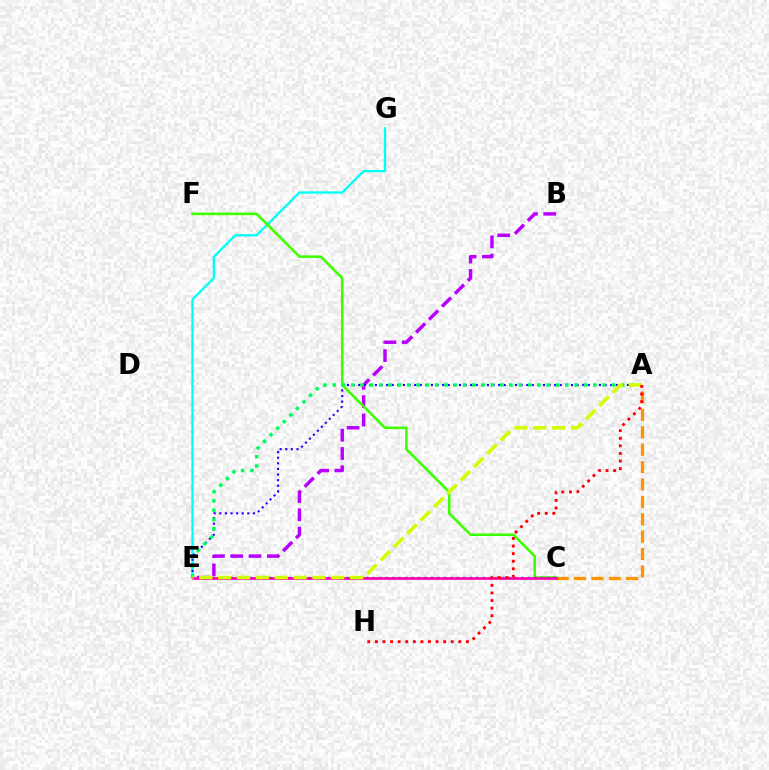{('B', 'E'): [{'color': '#b900ff', 'line_style': 'dashed', 'thickness': 2.49}], ('E', 'G'): [{'color': '#00fff6', 'line_style': 'solid', 'thickness': 1.66}], ('A', 'E'): [{'color': '#2500ff', 'line_style': 'dotted', 'thickness': 1.52}, {'color': '#00ff5c', 'line_style': 'dotted', 'thickness': 2.53}, {'color': '#d1ff00', 'line_style': 'dashed', 'thickness': 2.56}], ('C', 'F'): [{'color': '#3dff00', 'line_style': 'solid', 'thickness': 1.84}], ('C', 'E'): [{'color': '#0074ff', 'line_style': 'dotted', 'thickness': 1.76}, {'color': '#ff00ac', 'line_style': 'solid', 'thickness': 1.91}], ('A', 'C'): [{'color': '#ff9400', 'line_style': 'dashed', 'thickness': 2.36}], ('A', 'H'): [{'color': '#ff0000', 'line_style': 'dotted', 'thickness': 2.06}]}